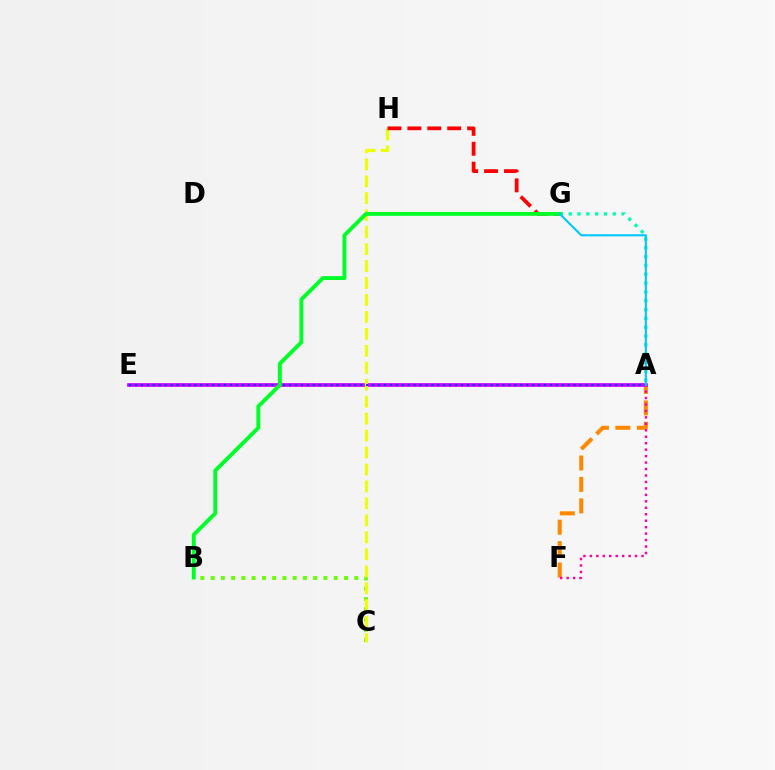{('A', 'F'): [{'color': '#ff8800', 'line_style': 'dashed', 'thickness': 2.91}, {'color': '#ff00a0', 'line_style': 'dotted', 'thickness': 1.75}], ('A', 'E'): [{'color': '#4f00ff', 'line_style': 'solid', 'thickness': 1.74}, {'color': '#d600ff', 'line_style': 'solid', 'thickness': 2.61}, {'color': '#003fff', 'line_style': 'dotted', 'thickness': 1.61}], ('B', 'C'): [{'color': '#66ff00', 'line_style': 'dotted', 'thickness': 2.79}], ('C', 'H'): [{'color': '#eeff00', 'line_style': 'dashed', 'thickness': 2.3}], ('A', 'G'): [{'color': '#00ffaf', 'line_style': 'dotted', 'thickness': 2.4}, {'color': '#00c7ff', 'line_style': 'solid', 'thickness': 1.51}], ('G', 'H'): [{'color': '#ff0000', 'line_style': 'dashed', 'thickness': 2.71}], ('B', 'G'): [{'color': '#00ff27', 'line_style': 'solid', 'thickness': 2.8}]}